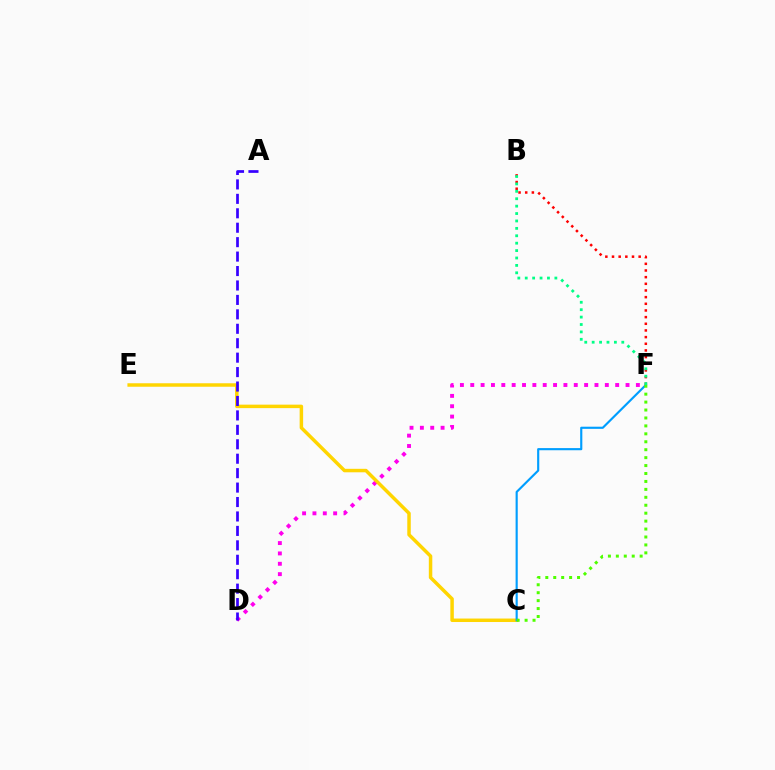{('D', 'F'): [{'color': '#ff00ed', 'line_style': 'dotted', 'thickness': 2.81}], ('C', 'E'): [{'color': '#ffd500', 'line_style': 'solid', 'thickness': 2.51}], ('C', 'F'): [{'color': '#009eff', 'line_style': 'solid', 'thickness': 1.55}, {'color': '#4fff00', 'line_style': 'dotted', 'thickness': 2.16}], ('B', 'F'): [{'color': '#ff0000', 'line_style': 'dotted', 'thickness': 1.81}, {'color': '#00ff86', 'line_style': 'dotted', 'thickness': 2.01}], ('A', 'D'): [{'color': '#3700ff', 'line_style': 'dashed', 'thickness': 1.96}]}